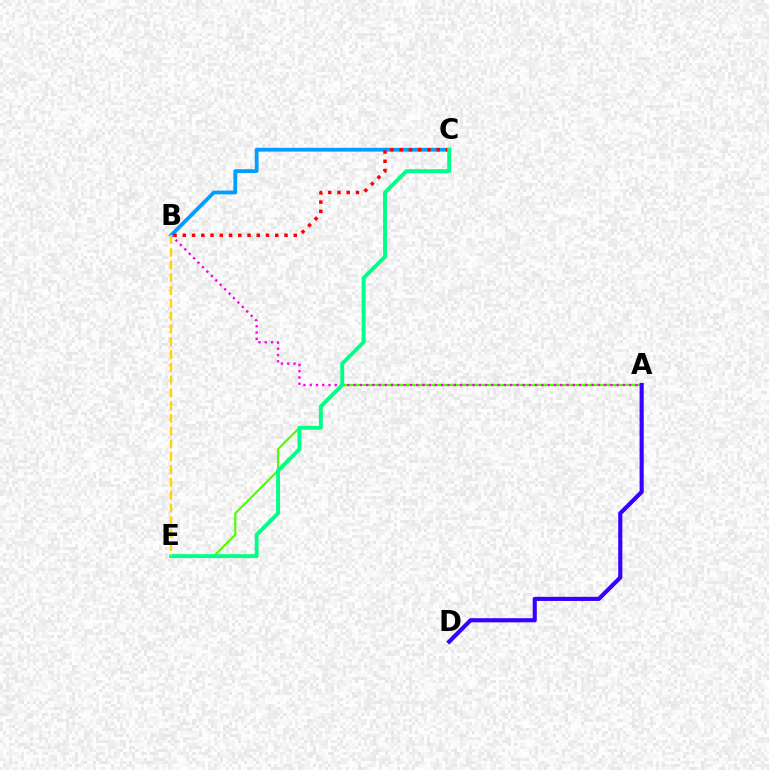{('A', 'E'): [{'color': '#4fff00', 'line_style': 'solid', 'thickness': 1.55}], ('A', 'B'): [{'color': '#ff00ed', 'line_style': 'dotted', 'thickness': 1.7}], ('B', 'C'): [{'color': '#009eff', 'line_style': 'solid', 'thickness': 2.72}, {'color': '#ff0000', 'line_style': 'dotted', 'thickness': 2.51}], ('C', 'E'): [{'color': '#00ff86', 'line_style': 'solid', 'thickness': 2.8}], ('B', 'E'): [{'color': '#ffd500', 'line_style': 'dashed', 'thickness': 1.74}], ('A', 'D'): [{'color': '#3700ff', 'line_style': 'solid', 'thickness': 2.98}]}